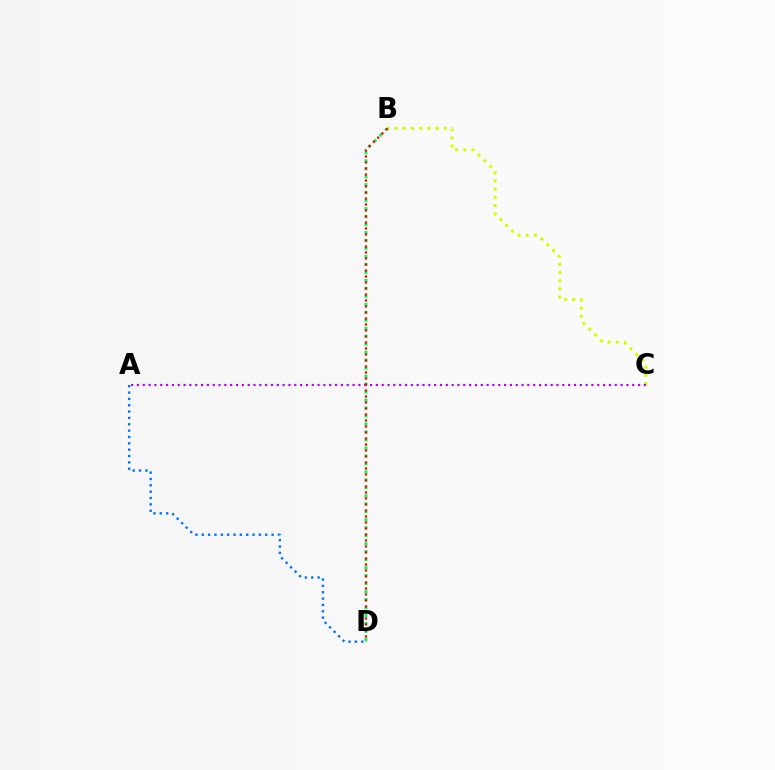{('B', 'C'): [{'color': '#d1ff00', 'line_style': 'dotted', 'thickness': 2.22}], ('A', 'D'): [{'color': '#0074ff', 'line_style': 'dotted', 'thickness': 1.73}], ('B', 'D'): [{'color': '#00ff5c', 'line_style': 'dotted', 'thickness': 2.17}, {'color': '#ff0000', 'line_style': 'dotted', 'thickness': 1.63}], ('A', 'C'): [{'color': '#b900ff', 'line_style': 'dotted', 'thickness': 1.58}]}